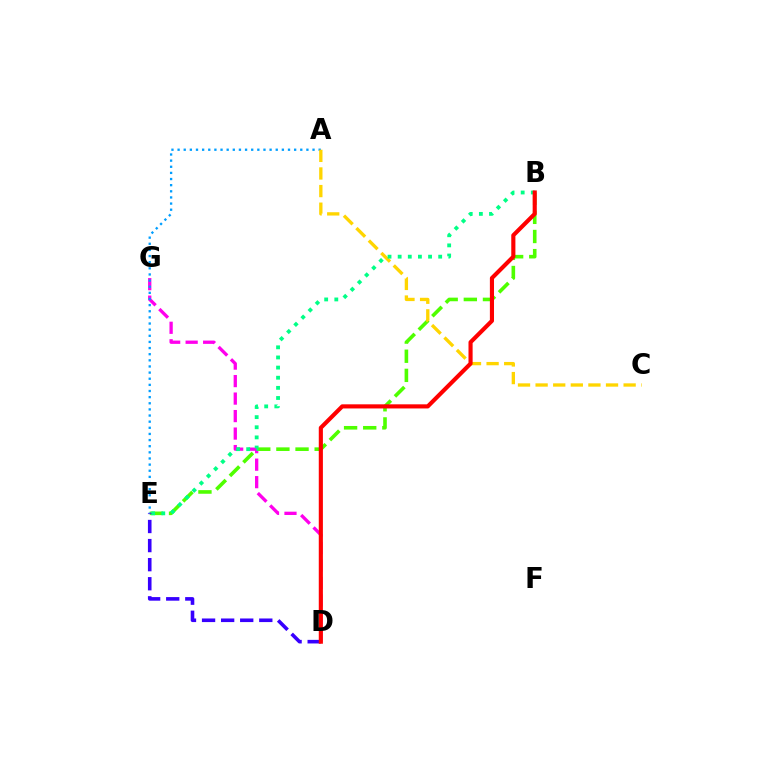{('D', 'G'): [{'color': '#ff00ed', 'line_style': 'dashed', 'thickness': 2.38}], ('B', 'E'): [{'color': '#4fff00', 'line_style': 'dashed', 'thickness': 2.6}, {'color': '#00ff86', 'line_style': 'dotted', 'thickness': 2.75}], ('A', 'E'): [{'color': '#009eff', 'line_style': 'dotted', 'thickness': 1.67}], ('A', 'C'): [{'color': '#ffd500', 'line_style': 'dashed', 'thickness': 2.39}], ('D', 'E'): [{'color': '#3700ff', 'line_style': 'dashed', 'thickness': 2.59}], ('B', 'D'): [{'color': '#ff0000', 'line_style': 'solid', 'thickness': 2.97}]}